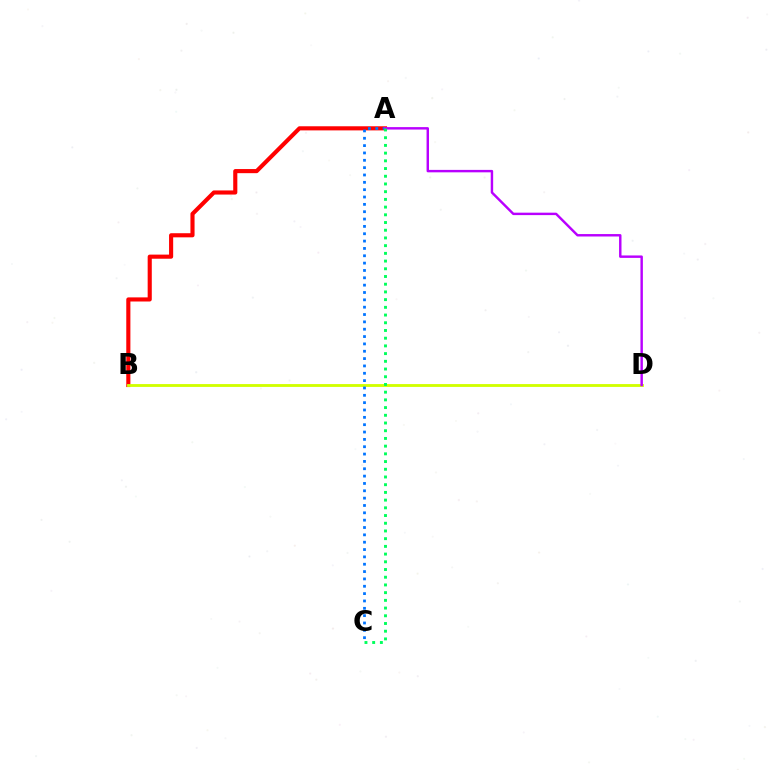{('A', 'B'): [{'color': '#ff0000', 'line_style': 'solid', 'thickness': 2.96}], ('B', 'D'): [{'color': '#d1ff00', 'line_style': 'solid', 'thickness': 2.05}], ('A', 'C'): [{'color': '#0074ff', 'line_style': 'dotted', 'thickness': 2.0}, {'color': '#00ff5c', 'line_style': 'dotted', 'thickness': 2.1}], ('A', 'D'): [{'color': '#b900ff', 'line_style': 'solid', 'thickness': 1.75}]}